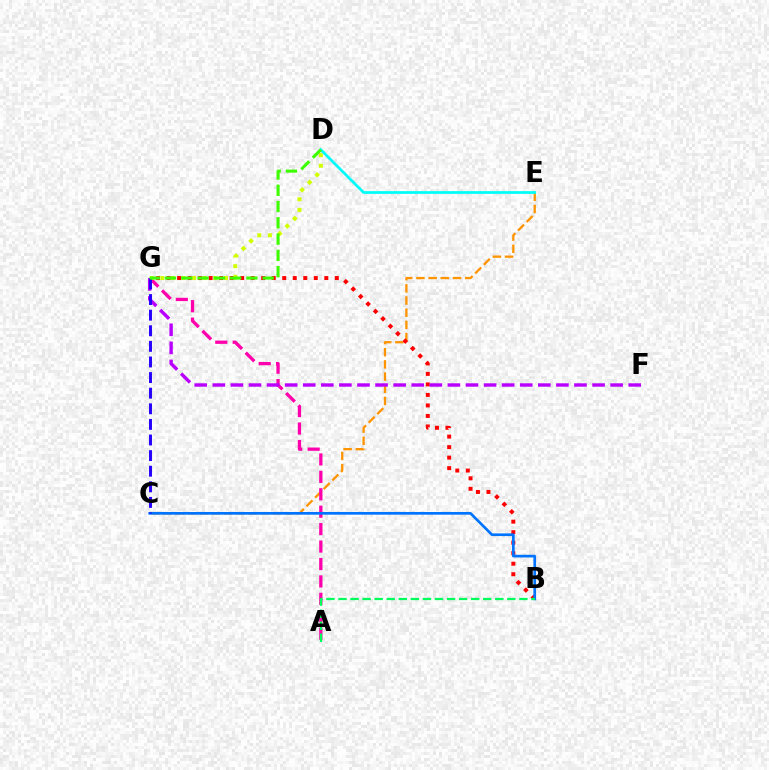{('C', 'E'): [{'color': '#ff9400', 'line_style': 'dashed', 'thickness': 1.65}], ('A', 'G'): [{'color': '#ff00ac', 'line_style': 'dashed', 'thickness': 2.37}], ('B', 'G'): [{'color': '#ff0000', 'line_style': 'dotted', 'thickness': 2.86}], ('F', 'G'): [{'color': '#b900ff', 'line_style': 'dashed', 'thickness': 2.46}], ('B', 'C'): [{'color': '#0074ff', 'line_style': 'solid', 'thickness': 1.93}], ('D', 'G'): [{'color': '#d1ff00', 'line_style': 'dotted', 'thickness': 2.88}, {'color': '#3dff00', 'line_style': 'dashed', 'thickness': 2.21}], ('C', 'G'): [{'color': '#2500ff', 'line_style': 'dashed', 'thickness': 2.12}], ('D', 'E'): [{'color': '#00fff6', 'line_style': 'solid', 'thickness': 1.98}], ('A', 'B'): [{'color': '#00ff5c', 'line_style': 'dashed', 'thickness': 1.64}]}